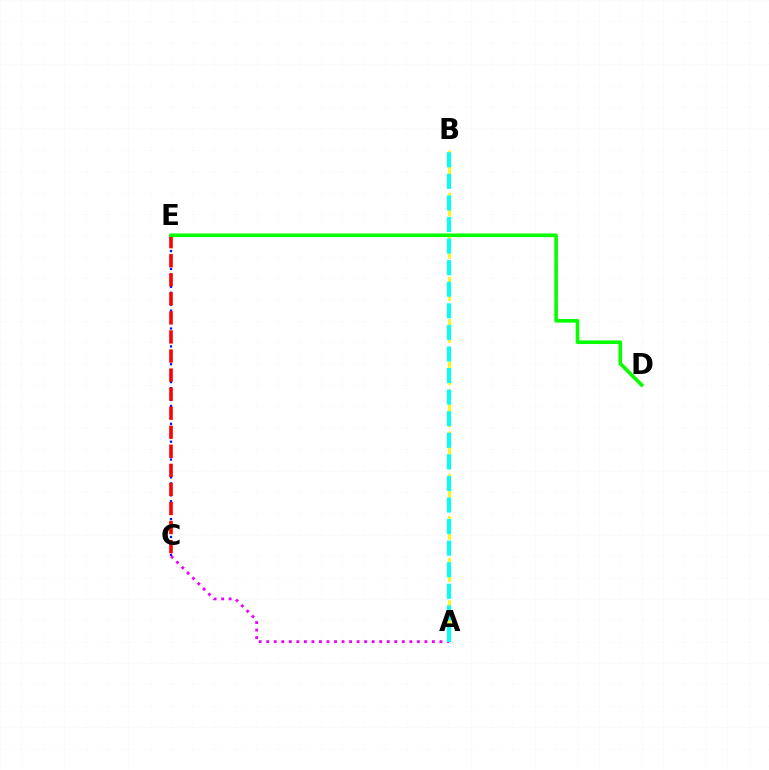{('A', 'B'): [{'color': '#fcf500', 'line_style': 'dashed', 'thickness': 1.91}, {'color': '#00fff6', 'line_style': 'dashed', 'thickness': 2.93}], ('C', 'E'): [{'color': '#0010ff', 'line_style': 'dotted', 'thickness': 1.62}, {'color': '#ff0000', 'line_style': 'dashed', 'thickness': 2.59}], ('A', 'C'): [{'color': '#ee00ff', 'line_style': 'dotted', 'thickness': 2.05}], ('D', 'E'): [{'color': '#08ff00', 'line_style': 'solid', 'thickness': 2.61}]}